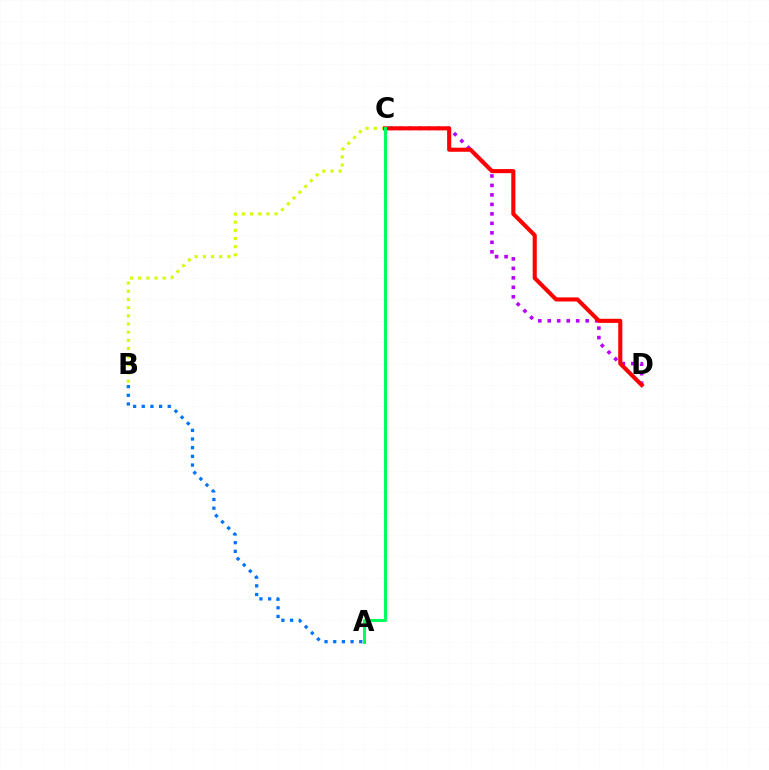{('C', 'D'): [{'color': '#b900ff', 'line_style': 'dotted', 'thickness': 2.58}, {'color': '#ff0000', 'line_style': 'solid', 'thickness': 2.94}], ('B', 'C'): [{'color': '#d1ff00', 'line_style': 'dotted', 'thickness': 2.22}], ('A', 'C'): [{'color': '#00ff5c', 'line_style': 'solid', 'thickness': 2.19}], ('A', 'B'): [{'color': '#0074ff', 'line_style': 'dotted', 'thickness': 2.36}]}